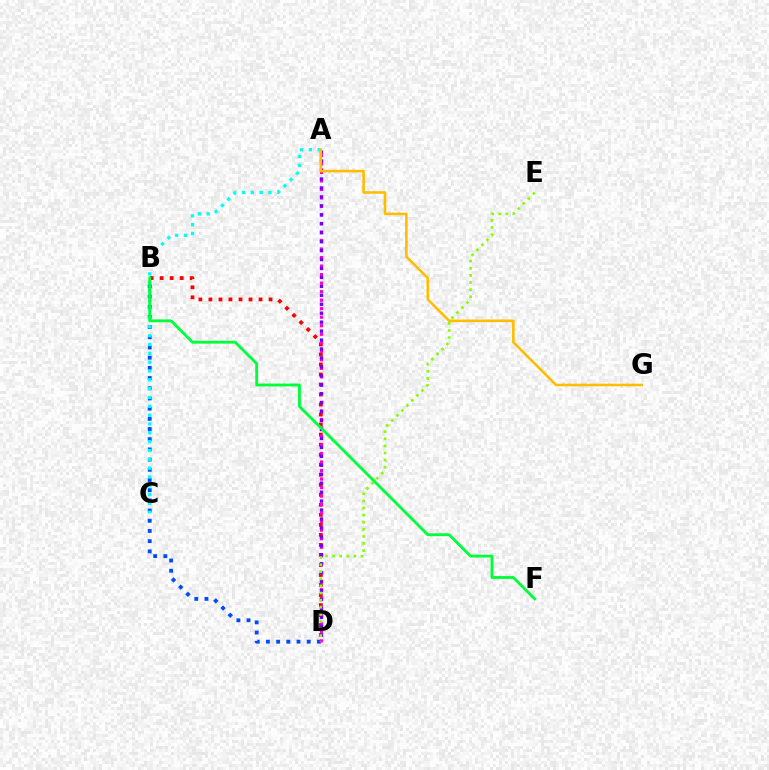{('B', 'D'): [{'color': '#004bff', 'line_style': 'dotted', 'thickness': 2.77}, {'color': '#ff0000', 'line_style': 'dotted', 'thickness': 2.72}], ('A', 'D'): [{'color': '#ff00cf', 'line_style': 'dotted', 'thickness': 2.31}, {'color': '#7200ff', 'line_style': 'dotted', 'thickness': 2.43}], ('A', 'C'): [{'color': '#00fff6', 'line_style': 'dotted', 'thickness': 2.4}], ('A', 'G'): [{'color': '#ffbd00', 'line_style': 'solid', 'thickness': 1.86}], ('D', 'E'): [{'color': '#84ff00', 'line_style': 'dotted', 'thickness': 1.93}], ('B', 'F'): [{'color': '#00ff39', 'line_style': 'solid', 'thickness': 2.04}]}